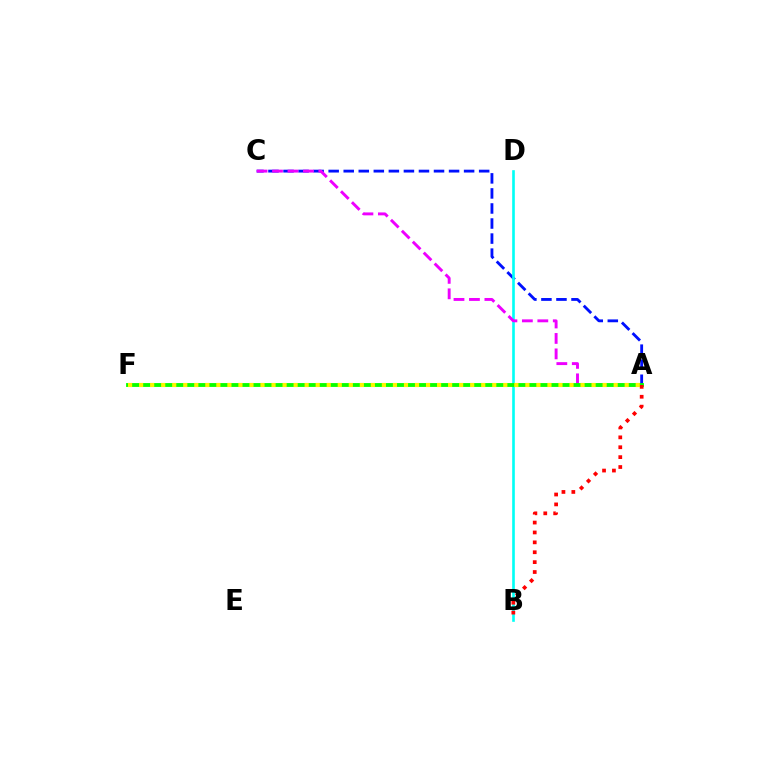{('A', 'C'): [{'color': '#0010ff', 'line_style': 'dashed', 'thickness': 2.04}, {'color': '#ee00ff', 'line_style': 'dashed', 'thickness': 2.1}], ('B', 'D'): [{'color': '#00fff6', 'line_style': 'solid', 'thickness': 1.89}], ('A', 'F'): [{'color': '#08ff00', 'line_style': 'solid', 'thickness': 2.77}, {'color': '#fcf500', 'line_style': 'dotted', 'thickness': 3.0}], ('A', 'B'): [{'color': '#ff0000', 'line_style': 'dotted', 'thickness': 2.69}]}